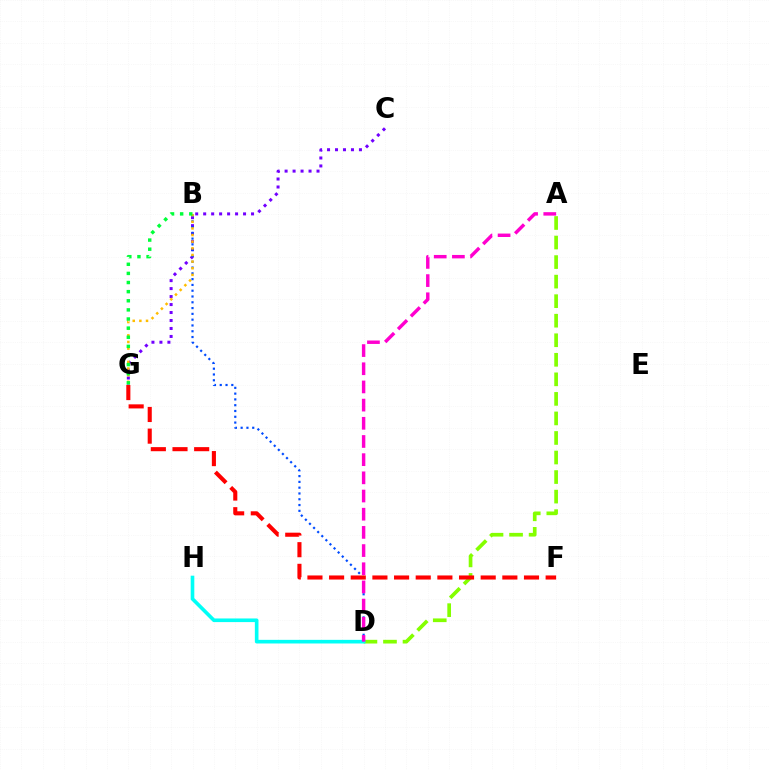{('C', 'G'): [{'color': '#7200ff', 'line_style': 'dotted', 'thickness': 2.17}], ('A', 'D'): [{'color': '#84ff00', 'line_style': 'dashed', 'thickness': 2.65}, {'color': '#ff00cf', 'line_style': 'dashed', 'thickness': 2.47}], ('B', 'D'): [{'color': '#004bff', 'line_style': 'dotted', 'thickness': 1.57}], ('B', 'G'): [{'color': '#ffbd00', 'line_style': 'dotted', 'thickness': 1.8}, {'color': '#00ff39', 'line_style': 'dotted', 'thickness': 2.48}], ('D', 'H'): [{'color': '#00fff6', 'line_style': 'solid', 'thickness': 2.61}], ('F', 'G'): [{'color': '#ff0000', 'line_style': 'dashed', 'thickness': 2.94}]}